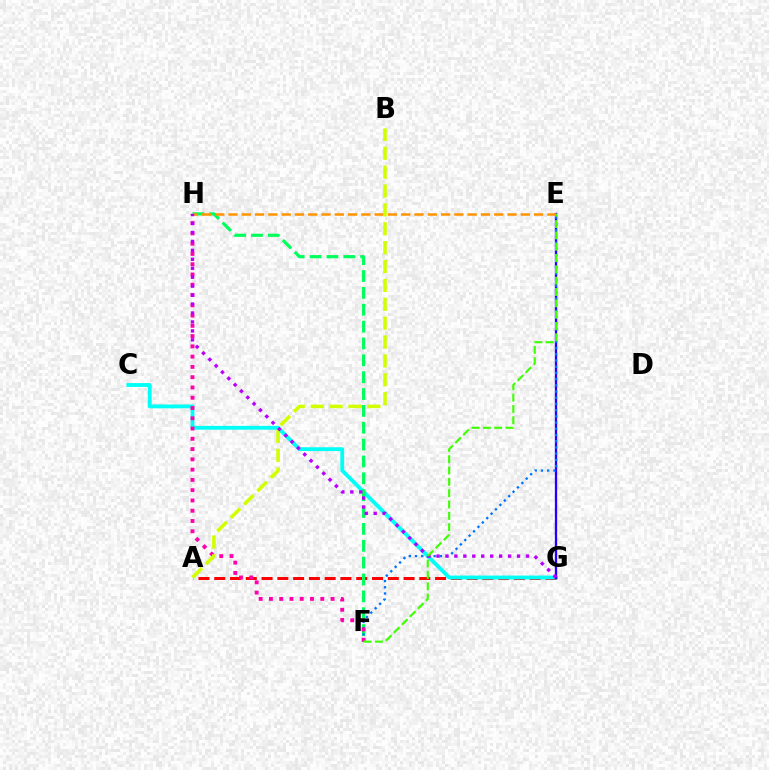{('A', 'G'): [{'color': '#ff0000', 'line_style': 'dashed', 'thickness': 2.14}], ('C', 'G'): [{'color': '#00fff6', 'line_style': 'solid', 'thickness': 2.76}], ('E', 'G'): [{'color': '#2500ff', 'line_style': 'solid', 'thickness': 1.66}], ('F', 'H'): [{'color': '#00ff5c', 'line_style': 'dashed', 'thickness': 2.29}, {'color': '#ff00ac', 'line_style': 'dotted', 'thickness': 2.79}], ('E', 'F'): [{'color': '#0074ff', 'line_style': 'dotted', 'thickness': 1.69}, {'color': '#3dff00', 'line_style': 'dashed', 'thickness': 1.54}], ('E', 'H'): [{'color': '#ff9400', 'line_style': 'dashed', 'thickness': 1.8}], ('A', 'B'): [{'color': '#d1ff00', 'line_style': 'dashed', 'thickness': 2.56}], ('G', 'H'): [{'color': '#b900ff', 'line_style': 'dotted', 'thickness': 2.43}]}